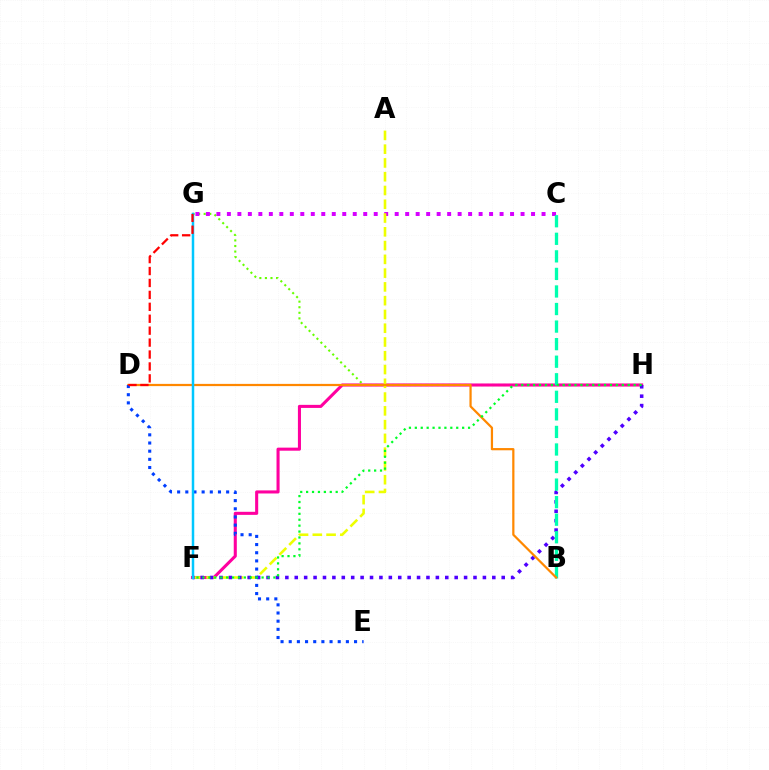{('G', 'H'): [{'color': '#66ff00', 'line_style': 'dotted', 'thickness': 1.51}], ('C', 'G'): [{'color': '#d600ff', 'line_style': 'dotted', 'thickness': 2.85}], ('F', 'H'): [{'color': '#ff00a0', 'line_style': 'solid', 'thickness': 2.21}, {'color': '#4f00ff', 'line_style': 'dotted', 'thickness': 2.56}, {'color': '#00ff27', 'line_style': 'dotted', 'thickness': 1.61}], ('A', 'F'): [{'color': '#eeff00', 'line_style': 'dashed', 'thickness': 1.87}], ('B', 'C'): [{'color': '#00ffaf', 'line_style': 'dashed', 'thickness': 2.39}], ('B', 'D'): [{'color': '#ff8800', 'line_style': 'solid', 'thickness': 1.6}], ('D', 'E'): [{'color': '#003fff', 'line_style': 'dotted', 'thickness': 2.22}], ('F', 'G'): [{'color': '#00c7ff', 'line_style': 'solid', 'thickness': 1.79}], ('D', 'G'): [{'color': '#ff0000', 'line_style': 'dashed', 'thickness': 1.62}]}